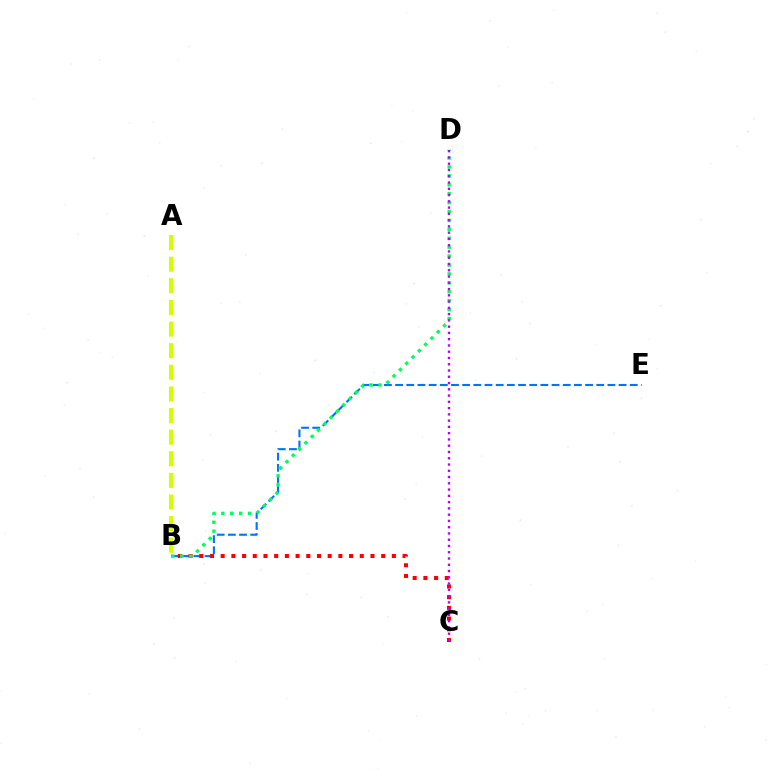{('B', 'E'): [{'color': '#0074ff', 'line_style': 'dashed', 'thickness': 1.52}], ('B', 'C'): [{'color': '#ff0000', 'line_style': 'dotted', 'thickness': 2.91}], ('B', 'D'): [{'color': '#00ff5c', 'line_style': 'dotted', 'thickness': 2.42}], ('C', 'D'): [{'color': '#b900ff', 'line_style': 'dotted', 'thickness': 1.7}], ('A', 'B'): [{'color': '#d1ff00', 'line_style': 'dashed', 'thickness': 2.94}]}